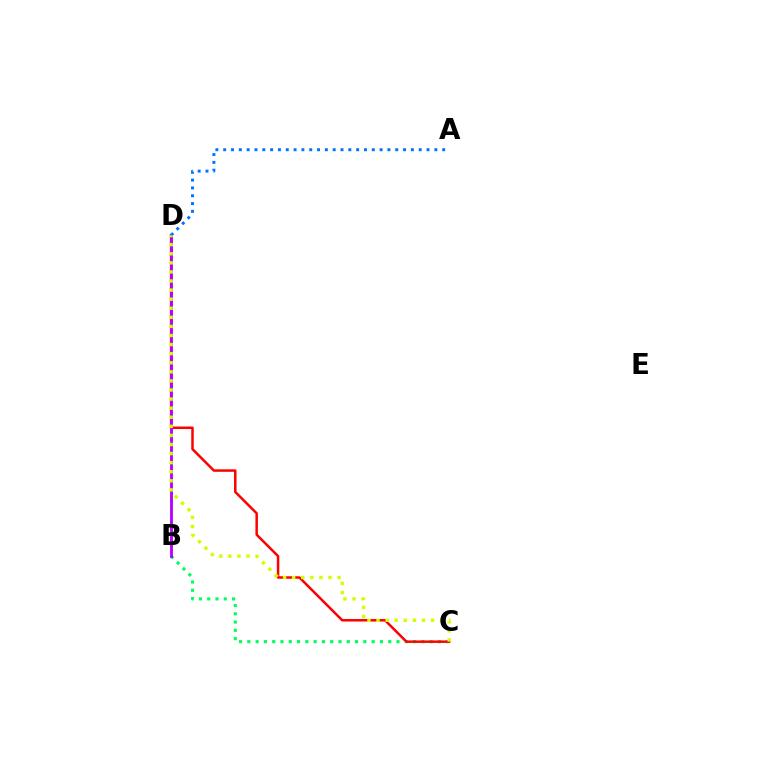{('B', 'C'): [{'color': '#00ff5c', 'line_style': 'dotted', 'thickness': 2.25}], ('C', 'D'): [{'color': '#ff0000', 'line_style': 'solid', 'thickness': 1.8}, {'color': '#d1ff00', 'line_style': 'dotted', 'thickness': 2.47}], ('B', 'D'): [{'color': '#b900ff', 'line_style': 'solid', 'thickness': 2.05}], ('A', 'D'): [{'color': '#0074ff', 'line_style': 'dotted', 'thickness': 2.12}]}